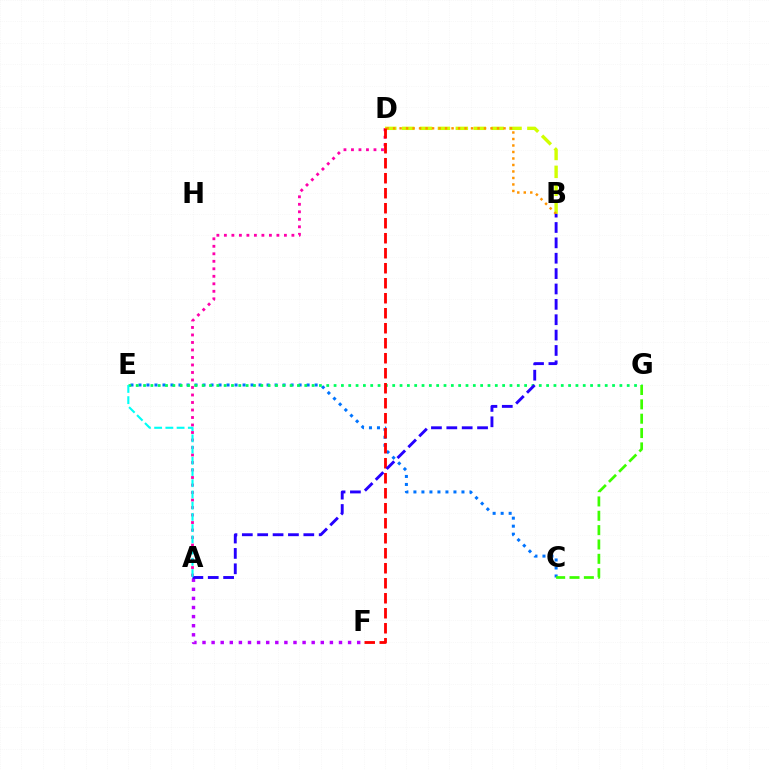{('A', 'F'): [{'color': '#b900ff', 'line_style': 'dotted', 'thickness': 2.47}], ('A', 'D'): [{'color': '#ff00ac', 'line_style': 'dotted', 'thickness': 2.04}], ('C', 'E'): [{'color': '#0074ff', 'line_style': 'dotted', 'thickness': 2.18}], ('E', 'G'): [{'color': '#00ff5c', 'line_style': 'dotted', 'thickness': 1.99}], ('B', 'D'): [{'color': '#d1ff00', 'line_style': 'dashed', 'thickness': 2.43}, {'color': '#ff9400', 'line_style': 'dotted', 'thickness': 1.76}], ('D', 'F'): [{'color': '#ff0000', 'line_style': 'dashed', 'thickness': 2.04}], ('A', 'B'): [{'color': '#2500ff', 'line_style': 'dashed', 'thickness': 2.09}], ('A', 'E'): [{'color': '#00fff6', 'line_style': 'dashed', 'thickness': 1.52}], ('C', 'G'): [{'color': '#3dff00', 'line_style': 'dashed', 'thickness': 1.95}]}